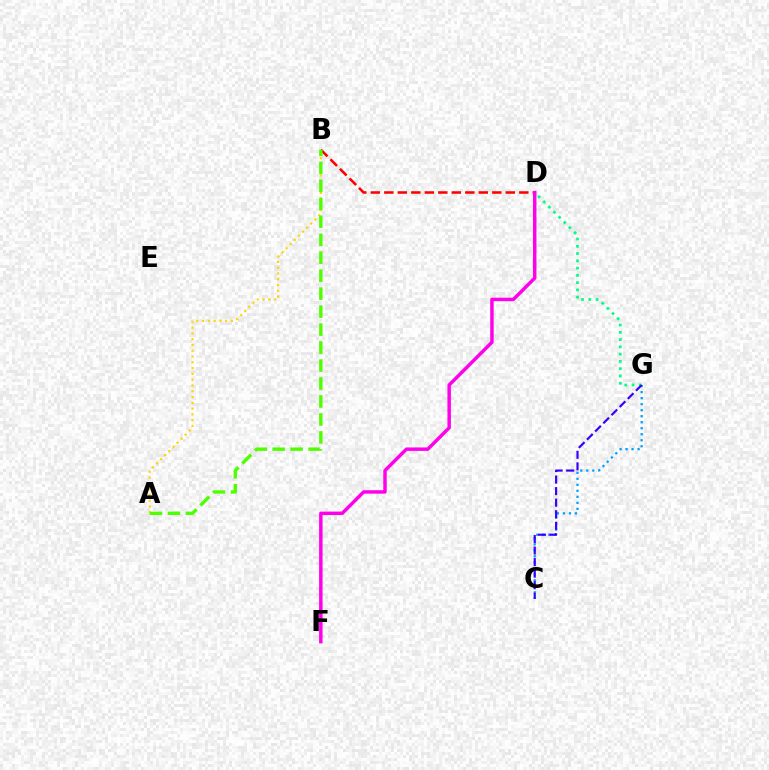{('B', 'D'): [{'color': '#ff0000', 'line_style': 'dashed', 'thickness': 1.83}], ('C', 'G'): [{'color': '#009eff', 'line_style': 'dotted', 'thickness': 1.63}, {'color': '#3700ff', 'line_style': 'dashed', 'thickness': 1.57}], ('D', 'G'): [{'color': '#00ff86', 'line_style': 'dotted', 'thickness': 1.97}], ('A', 'B'): [{'color': '#ffd500', 'line_style': 'dotted', 'thickness': 1.57}, {'color': '#4fff00', 'line_style': 'dashed', 'thickness': 2.44}], ('D', 'F'): [{'color': '#ff00ed', 'line_style': 'solid', 'thickness': 2.49}]}